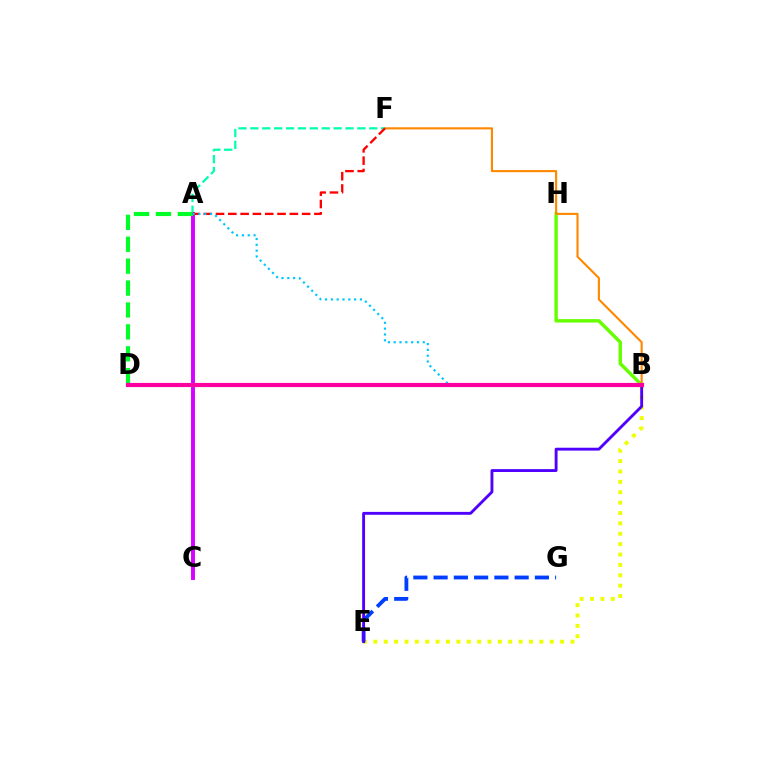{('B', 'H'): [{'color': '#66ff00', 'line_style': 'solid', 'thickness': 2.47}], ('B', 'F'): [{'color': '#ff8800', 'line_style': 'solid', 'thickness': 1.53}], ('A', 'F'): [{'color': '#00ffaf', 'line_style': 'dashed', 'thickness': 1.61}, {'color': '#ff0000', 'line_style': 'dashed', 'thickness': 1.67}], ('B', 'E'): [{'color': '#eeff00', 'line_style': 'dotted', 'thickness': 2.82}, {'color': '#4f00ff', 'line_style': 'solid', 'thickness': 2.07}], ('A', 'C'): [{'color': '#d600ff', 'line_style': 'solid', 'thickness': 2.82}], ('E', 'G'): [{'color': '#003fff', 'line_style': 'dashed', 'thickness': 2.75}], ('A', 'D'): [{'color': '#00ff27', 'line_style': 'dashed', 'thickness': 2.98}], ('A', 'B'): [{'color': '#00c7ff', 'line_style': 'dotted', 'thickness': 1.58}], ('B', 'D'): [{'color': '#ff00a0', 'line_style': 'solid', 'thickness': 2.99}]}